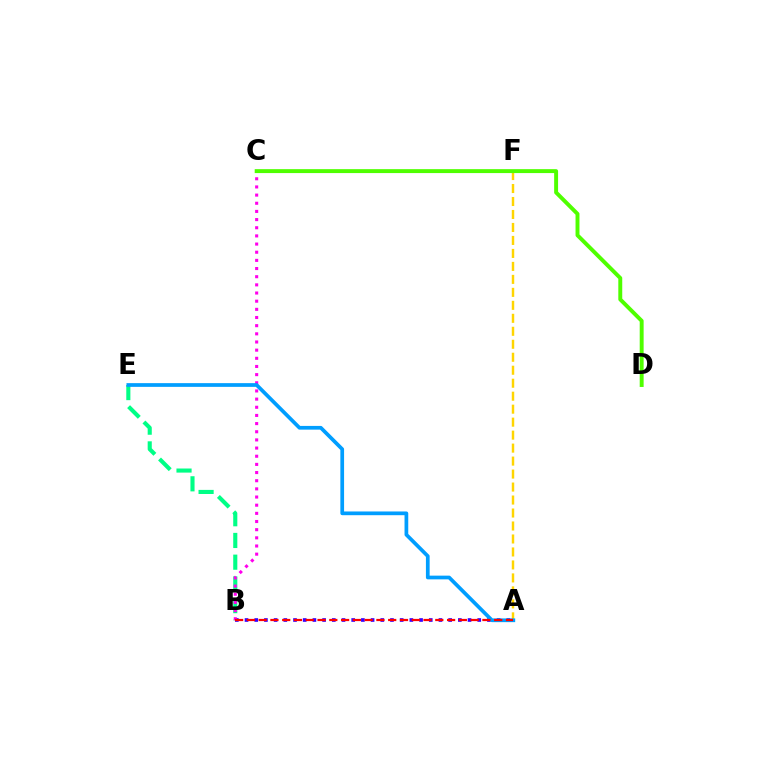{('A', 'B'): [{'color': '#3700ff', 'line_style': 'dotted', 'thickness': 2.63}, {'color': '#ff0000', 'line_style': 'dashed', 'thickness': 1.6}], ('B', 'E'): [{'color': '#00ff86', 'line_style': 'dashed', 'thickness': 2.95}], ('A', 'F'): [{'color': '#ffd500', 'line_style': 'dashed', 'thickness': 1.76}], ('B', 'C'): [{'color': '#ff00ed', 'line_style': 'dotted', 'thickness': 2.22}], ('C', 'D'): [{'color': '#4fff00', 'line_style': 'solid', 'thickness': 2.83}], ('A', 'E'): [{'color': '#009eff', 'line_style': 'solid', 'thickness': 2.68}]}